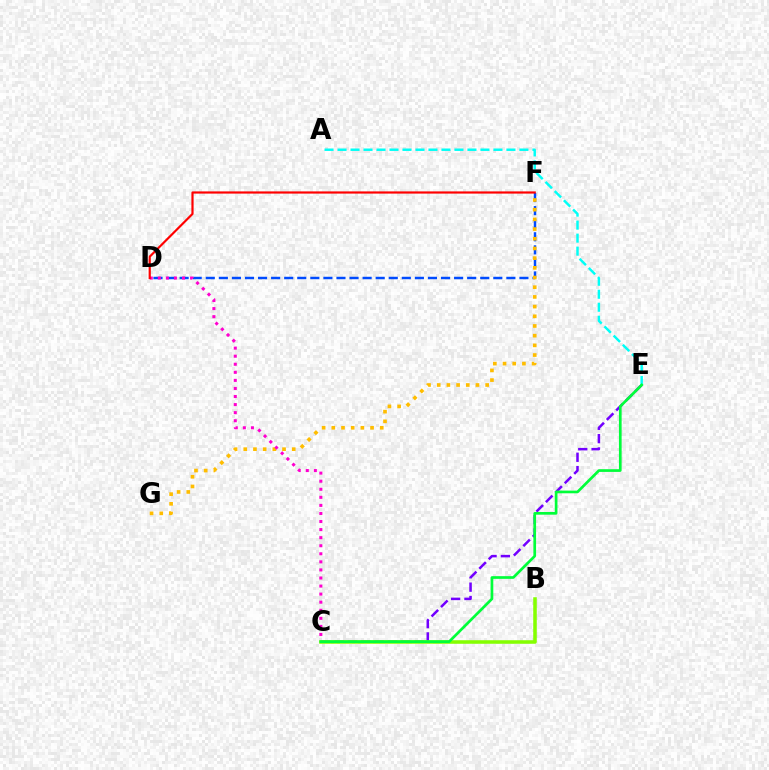{('D', 'F'): [{'color': '#004bff', 'line_style': 'dashed', 'thickness': 1.78}, {'color': '#ff0000', 'line_style': 'solid', 'thickness': 1.57}], ('F', 'G'): [{'color': '#ffbd00', 'line_style': 'dotted', 'thickness': 2.63}], ('C', 'E'): [{'color': '#7200ff', 'line_style': 'dashed', 'thickness': 1.81}, {'color': '#00ff39', 'line_style': 'solid', 'thickness': 1.94}], ('C', 'D'): [{'color': '#ff00cf', 'line_style': 'dotted', 'thickness': 2.19}], ('B', 'C'): [{'color': '#84ff00', 'line_style': 'solid', 'thickness': 2.55}], ('A', 'E'): [{'color': '#00fff6', 'line_style': 'dashed', 'thickness': 1.77}]}